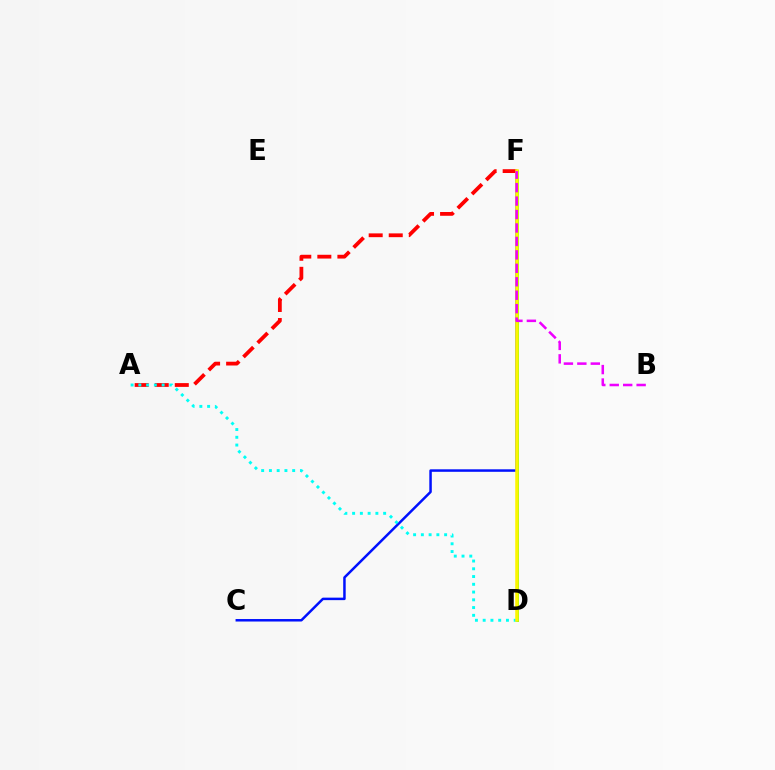{('D', 'F'): [{'color': '#08ff00', 'line_style': 'solid', 'thickness': 2.0}, {'color': '#fcf500', 'line_style': 'solid', 'thickness': 2.54}], ('C', 'F'): [{'color': '#0010ff', 'line_style': 'solid', 'thickness': 1.79}], ('A', 'F'): [{'color': '#ff0000', 'line_style': 'dashed', 'thickness': 2.72}], ('A', 'D'): [{'color': '#00fff6', 'line_style': 'dotted', 'thickness': 2.11}], ('B', 'F'): [{'color': '#ee00ff', 'line_style': 'dashed', 'thickness': 1.83}]}